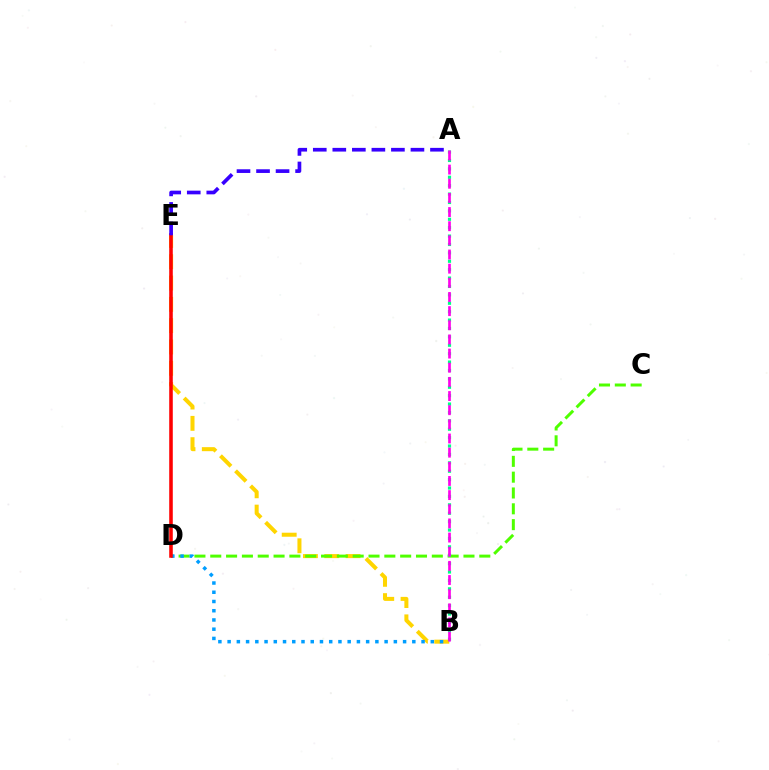{('B', 'E'): [{'color': '#ffd500', 'line_style': 'dashed', 'thickness': 2.9}], ('C', 'D'): [{'color': '#4fff00', 'line_style': 'dashed', 'thickness': 2.15}], ('A', 'B'): [{'color': '#00ff86', 'line_style': 'dotted', 'thickness': 2.28}, {'color': '#ff00ed', 'line_style': 'dashed', 'thickness': 1.92}], ('B', 'D'): [{'color': '#009eff', 'line_style': 'dotted', 'thickness': 2.51}], ('D', 'E'): [{'color': '#ff0000', 'line_style': 'solid', 'thickness': 2.57}], ('A', 'E'): [{'color': '#3700ff', 'line_style': 'dashed', 'thickness': 2.65}]}